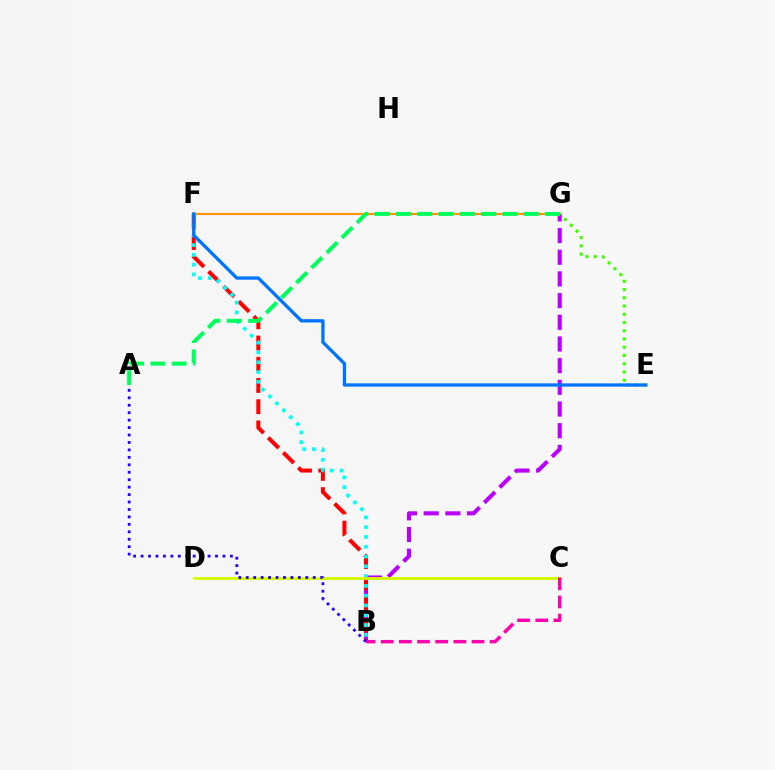{('B', 'G'): [{'color': '#b900ff', 'line_style': 'dashed', 'thickness': 2.95}], ('B', 'F'): [{'color': '#ff0000', 'line_style': 'dashed', 'thickness': 2.88}, {'color': '#00fff6', 'line_style': 'dotted', 'thickness': 2.66}], ('F', 'G'): [{'color': '#ff9400', 'line_style': 'solid', 'thickness': 1.52}], ('E', 'G'): [{'color': '#3dff00', 'line_style': 'dotted', 'thickness': 2.24}], ('A', 'G'): [{'color': '#00ff5c', 'line_style': 'dashed', 'thickness': 2.9}], ('C', 'D'): [{'color': '#d1ff00', 'line_style': 'solid', 'thickness': 2.02}], ('E', 'F'): [{'color': '#0074ff', 'line_style': 'solid', 'thickness': 2.37}], ('B', 'C'): [{'color': '#ff00ac', 'line_style': 'dashed', 'thickness': 2.47}], ('A', 'B'): [{'color': '#2500ff', 'line_style': 'dotted', 'thickness': 2.02}]}